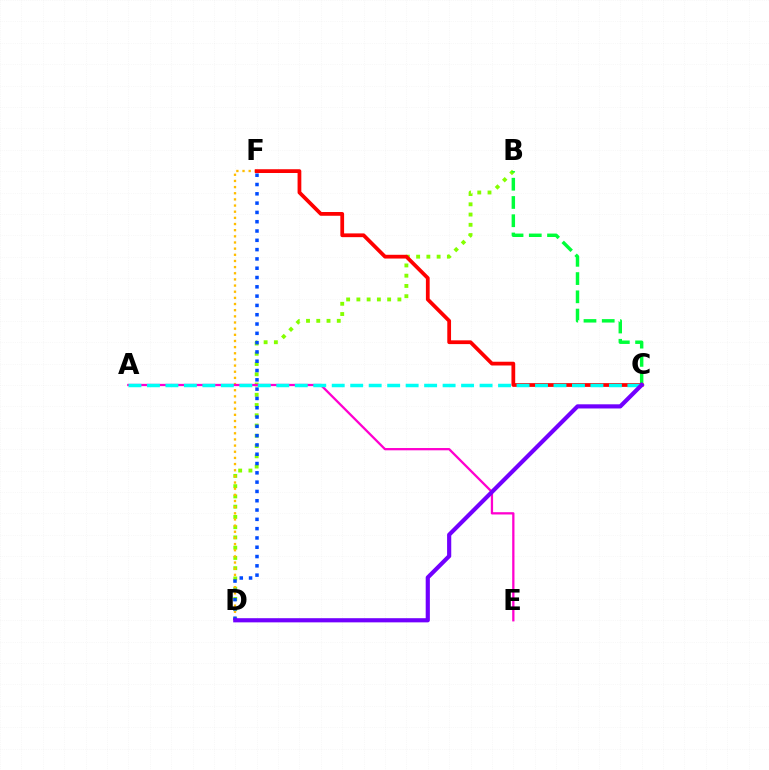{('B', 'D'): [{'color': '#84ff00', 'line_style': 'dotted', 'thickness': 2.79}], ('B', 'C'): [{'color': '#00ff39', 'line_style': 'dashed', 'thickness': 2.48}], ('D', 'F'): [{'color': '#ffbd00', 'line_style': 'dotted', 'thickness': 1.67}, {'color': '#004bff', 'line_style': 'dotted', 'thickness': 2.53}], ('C', 'F'): [{'color': '#ff0000', 'line_style': 'solid', 'thickness': 2.71}], ('A', 'E'): [{'color': '#ff00cf', 'line_style': 'solid', 'thickness': 1.64}], ('A', 'C'): [{'color': '#00fff6', 'line_style': 'dashed', 'thickness': 2.51}], ('C', 'D'): [{'color': '#7200ff', 'line_style': 'solid', 'thickness': 3.0}]}